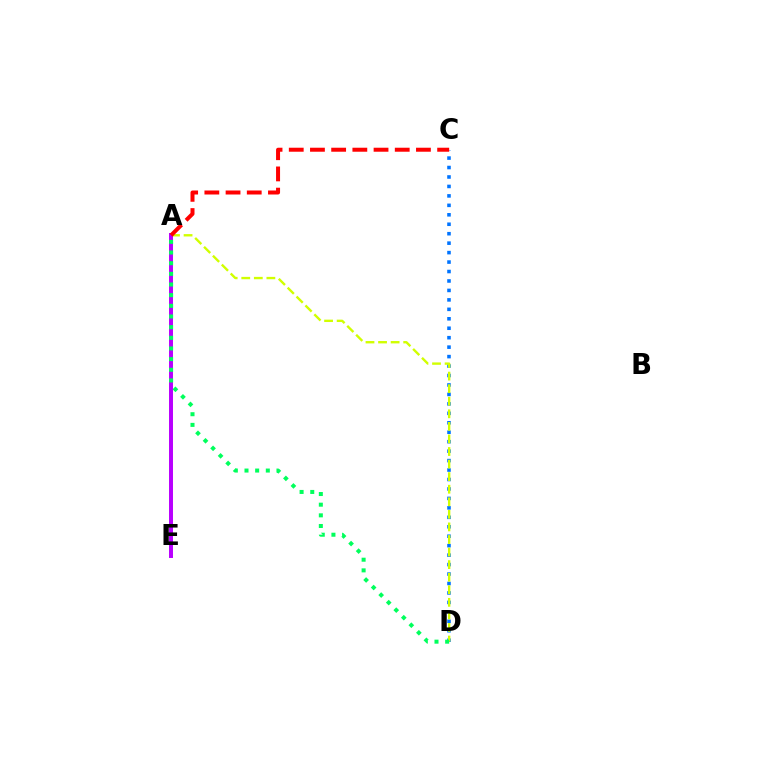{('C', 'D'): [{'color': '#0074ff', 'line_style': 'dotted', 'thickness': 2.57}], ('A', 'D'): [{'color': '#d1ff00', 'line_style': 'dashed', 'thickness': 1.71}, {'color': '#00ff5c', 'line_style': 'dotted', 'thickness': 2.9}], ('A', 'E'): [{'color': '#b900ff', 'line_style': 'solid', 'thickness': 2.86}], ('A', 'C'): [{'color': '#ff0000', 'line_style': 'dashed', 'thickness': 2.88}]}